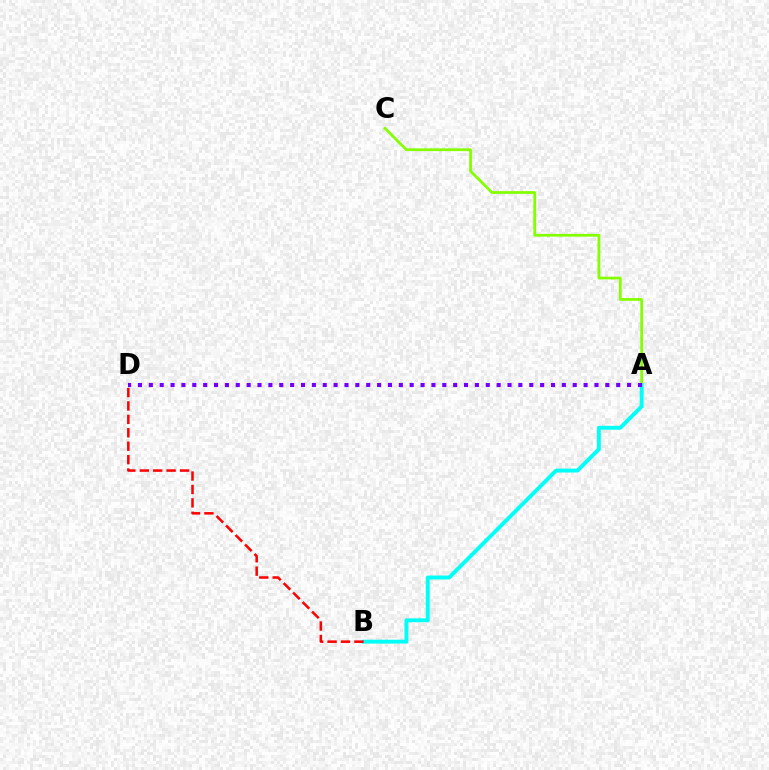{('A', 'C'): [{'color': '#84ff00', 'line_style': 'solid', 'thickness': 1.99}], ('A', 'B'): [{'color': '#00fff6', 'line_style': 'solid', 'thickness': 2.8}], ('A', 'D'): [{'color': '#7200ff', 'line_style': 'dotted', 'thickness': 2.95}], ('B', 'D'): [{'color': '#ff0000', 'line_style': 'dashed', 'thickness': 1.82}]}